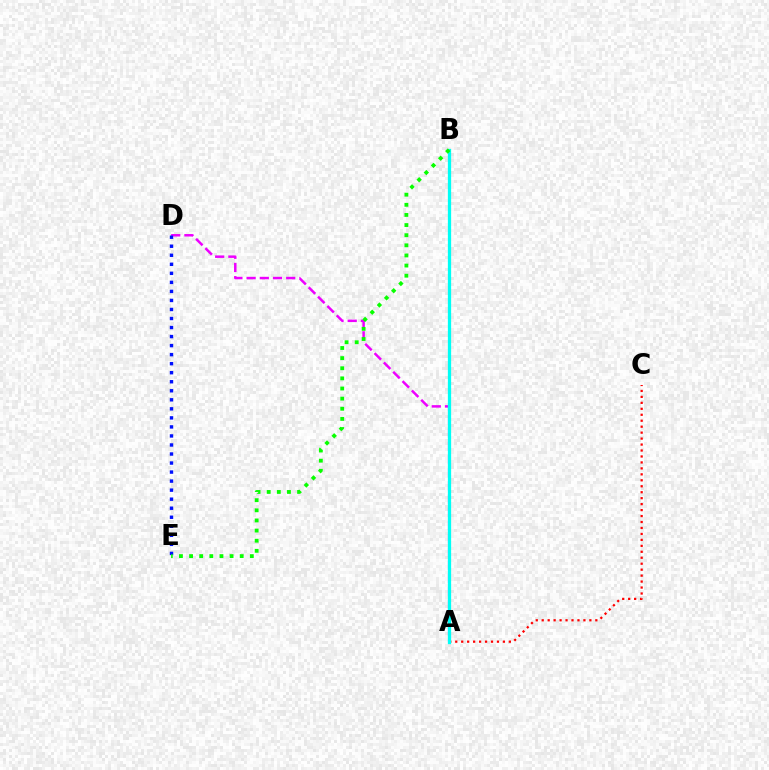{('A', 'D'): [{'color': '#ee00ff', 'line_style': 'dashed', 'thickness': 1.79}], ('A', 'B'): [{'color': '#fcf500', 'line_style': 'dotted', 'thickness': 1.87}, {'color': '#00fff6', 'line_style': 'solid', 'thickness': 2.35}], ('A', 'C'): [{'color': '#ff0000', 'line_style': 'dotted', 'thickness': 1.62}], ('D', 'E'): [{'color': '#0010ff', 'line_style': 'dotted', 'thickness': 2.45}], ('B', 'E'): [{'color': '#08ff00', 'line_style': 'dotted', 'thickness': 2.75}]}